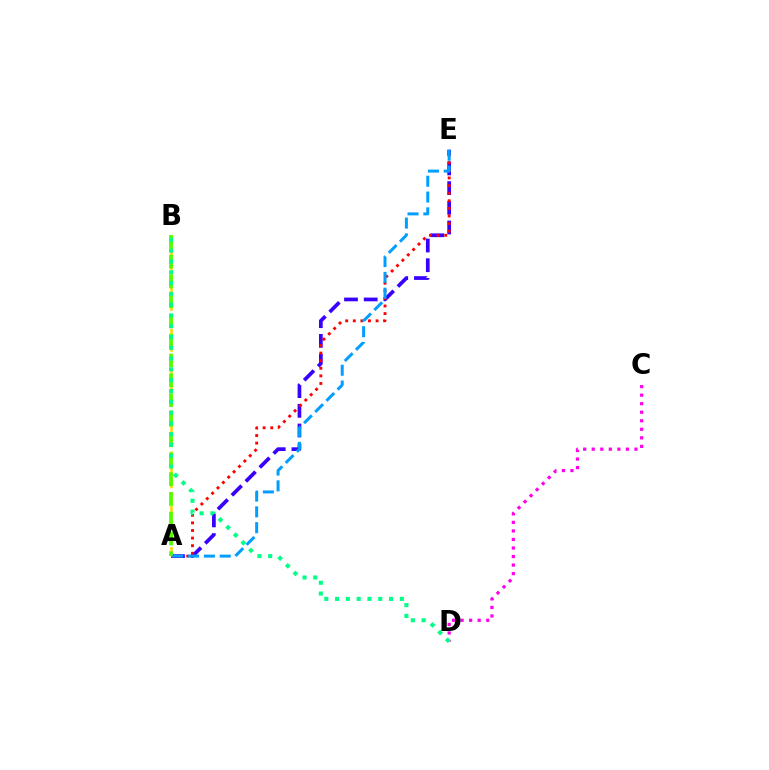{('A', 'E'): [{'color': '#3700ff', 'line_style': 'dashed', 'thickness': 2.68}, {'color': '#ff0000', 'line_style': 'dotted', 'thickness': 2.06}, {'color': '#009eff', 'line_style': 'dashed', 'thickness': 2.15}], ('A', 'B'): [{'color': '#ffd500', 'line_style': 'dashed', 'thickness': 1.85}, {'color': '#4fff00', 'line_style': 'dashed', 'thickness': 2.69}], ('C', 'D'): [{'color': '#ff00ed', 'line_style': 'dotted', 'thickness': 2.32}], ('B', 'D'): [{'color': '#00ff86', 'line_style': 'dotted', 'thickness': 2.93}]}